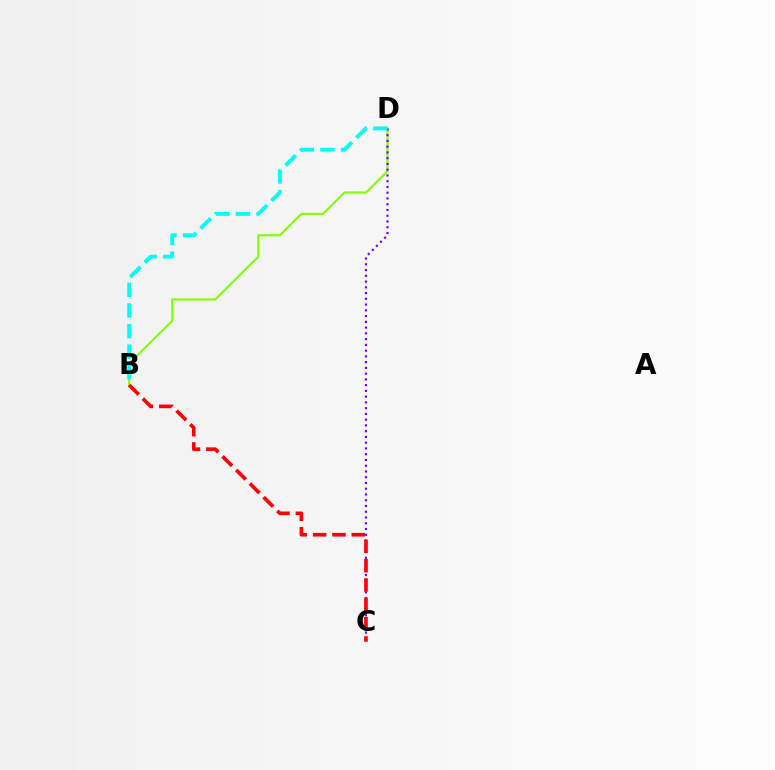{('B', 'D'): [{'color': '#84ff00', 'line_style': 'solid', 'thickness': 1.56}, {'color': '#00fff6', 'line_style': 'dashed', 'thickness': 2.8}], ('C', 'D'): [{'color': '#7200ff', 'line_style': 'dotted', 'thickness': 1.56}], ('B', 'C'): [{'color': '#ff0000', 'line_style': 'dashed', 'thickness': 2.63}]}